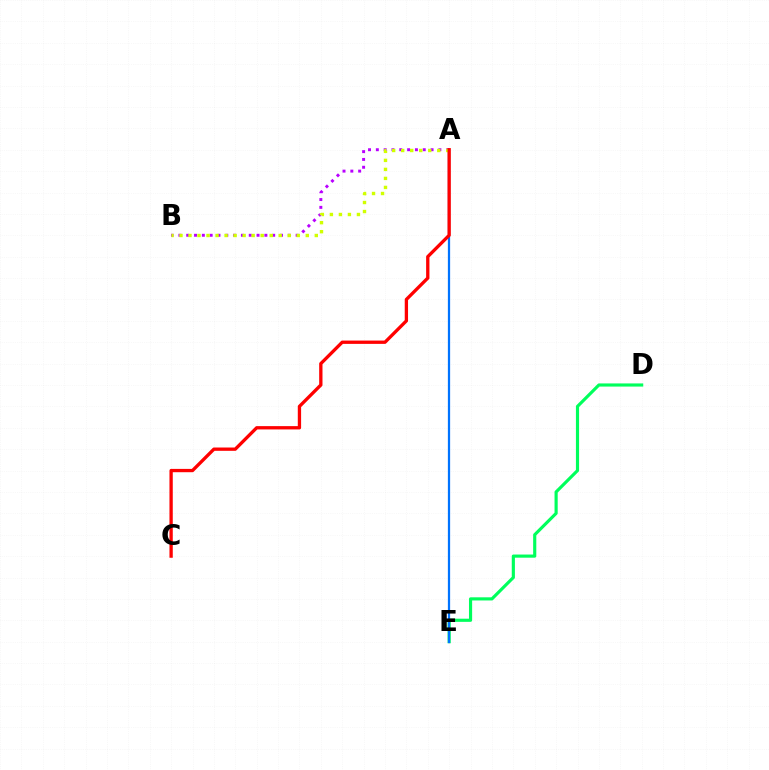{('A', 'B'): [{'color': '#b900ff', 'line_style': 'dotted', 'thickness': 2.12}, {'color': '#d1ff00', 'line_style': 'dotted', 'thickness': 2.45}], ('D', 'E'): [{'color': '#00ff5c', 'line_style': 'solid', 'thickness': 2.27}], ('A', 'E'): [{'color': '#0074ff', 'line_style': 'solid', 'thickness': 1.62}], ('A', 'C'): [{'color': '#ff0000', 'line_style': 'solid', 'thickness': 2.38}]}